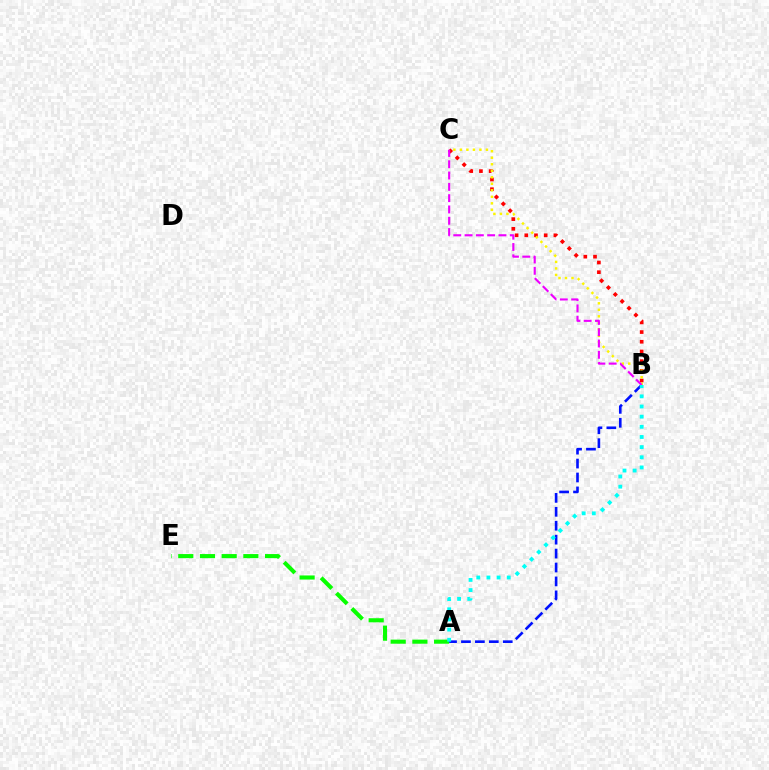{('A', 'E'): [{'color': '#08ff00', 'line_style': 'dashed', 'thickness': 2.95}], ('B', 'C'): [{'color': '#ff0000', 'line_style': 'dotted', 'thickness': 2.64}, {'color': '#fcf500', 'line_style': 'dotted', 'thickness': 1.77}, {'color': '#ee00ff', 'line_style': 'dashed', 'thickness': 1.54}], ('A', 'B'): [{'color': '#0010ff', 'line_style': 'dashed', 'thickness': 1.89}, {'color': '#00fff6', 'line_style': 'dotted', 'thickness': 2.76}]}